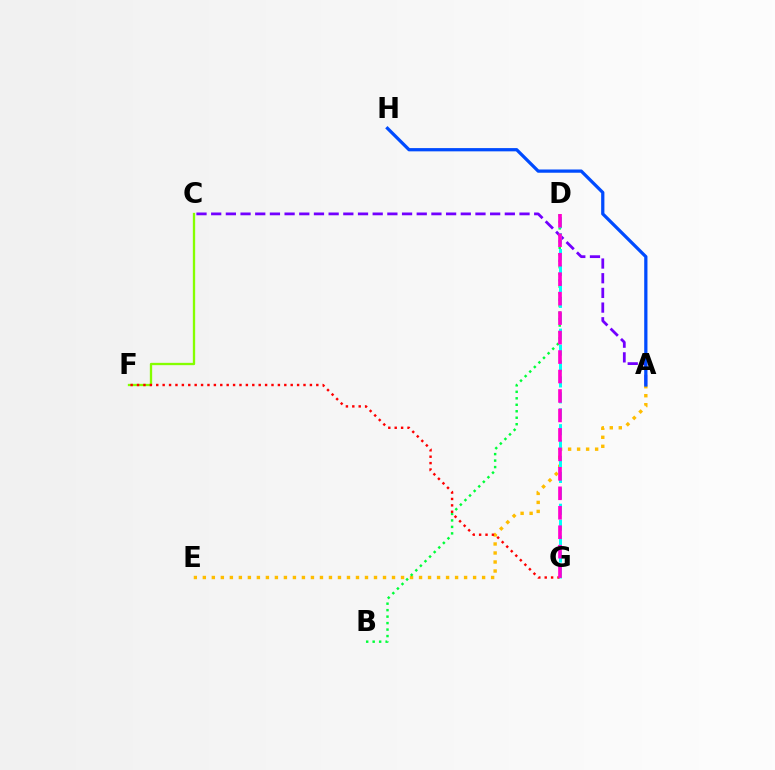{('A', 'E'): [{'color': '#ffbd00', 'line_style': 'dotted', 'thickness': 2.45}], ('B', 'D'): [{'color': '#00ff39', 'line_style': 'dotted', 'thickness': 1.76}], ('A', 'C'): [{'color': '#7200ff', 'line_style': 'dashed', 'thickness': 1.99}], ('A', 'H'): [{'color': '#004bff', 'line_style': 'solid', 'thickness': 2.34}], ('C', 'F'): [{'color': '#84ff00', 'line_style': 'solid', 'thickness': 1.66}], ('F', 'G'): [{'color': '#ff0000', 'line_style': 'dotted', 'thickness': 1.74}], ('D', 'G'): [{'color': '#00fff6', 'line_style': 'dashed', 'thickness': 2.16}, {'color': '#ff00cf', 'line_style': 'dashed', 'thickness': 2.64}]}